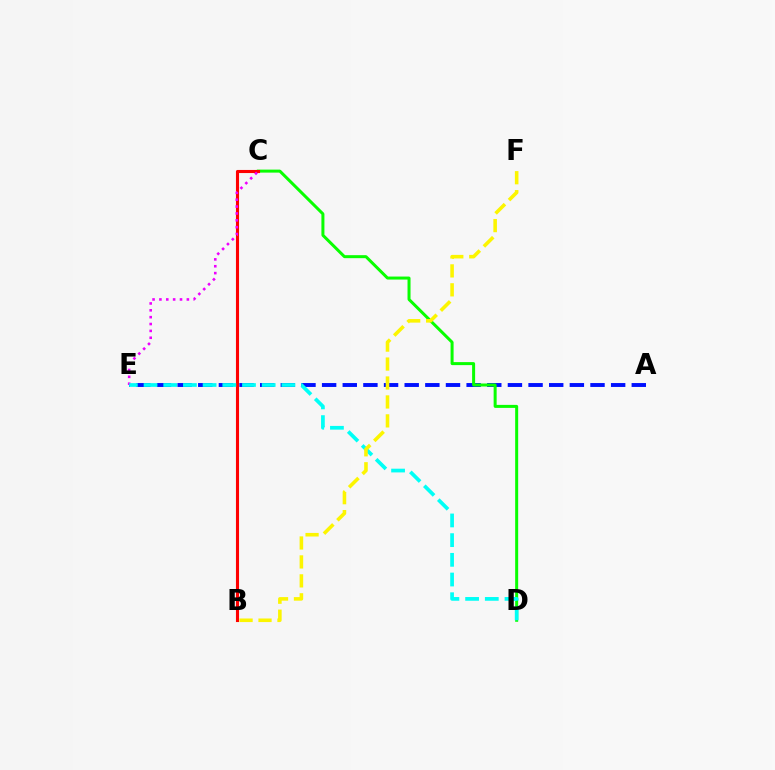{('A', 'E'): [{'color': '#0010ff', 'line_style': 'dashed', 'thickness': 2.8}], ('C', 'D'): [{'color': '#08ff00', 'line_style': 'solid', 'thickness': 2.16}], ('B', 'C'): [{'color': '#ff0000', 'line_style': 'solid', 'thickness': 2.23}], ('C', 'E'): [{'color': '#ee00ff', 'line_style': 'dotted', 'thickness': 1.86}], ('D', 'E'): [{'color': '#00fff6', 'line_style': 'dashed', 'thickness': 2.68}], ('B', 'F'): [{'color': '#fcf500', 'line_style': 'dashed', 'thickness': 2.57}]}